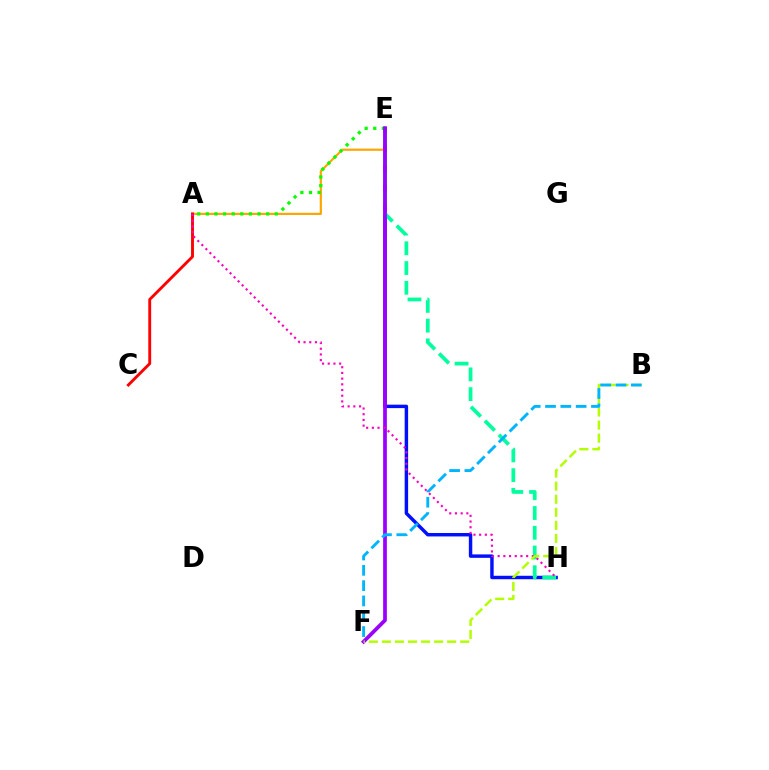{('E', 'H'): [{'color': '#0010ff', 'line_style': 'solid', 'thickness': 2.48}, {'color': '#00ff9d', 'line_style': 'dashed', 'thickness': 2.68}], ('A', 'E'): [{'color': '#ffa500', 'line_style': 'solid', 'thickness': 1.57}, {'color': '#08ff00', 'line_style': 'dotted', 'thickness': 2.34}], ('E', 'F'): [{'color': '#9b00ff', 'line_style': 'solid', 'thickness': 2.69}], ('A', 'C'): [{'color': '#ff0000', 'line_style': 'solid', 'thickness': 2.07}], ('A', 'H'): [{'color': '#ff00bd', 'line_style': 'dotted', 'thickness': 1.55}], ('B', 'F'): [{'color': '#b3ff00', 'line_style': 'dashed', 'thickness': 1.77}, {'color': '#00b5ff', 'line_style': 'dashed', 'thickness': 2.08}]}